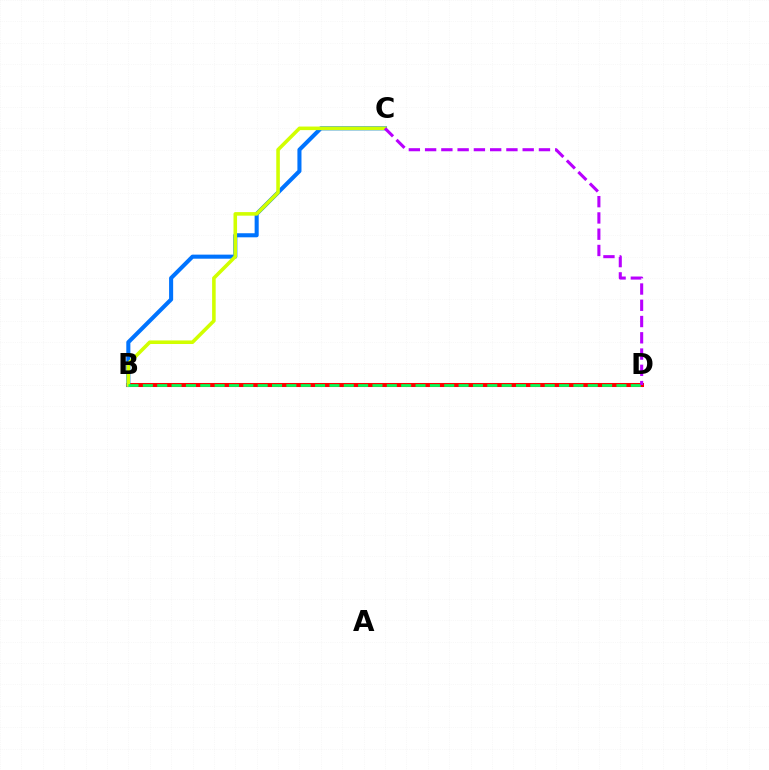{('B', 'D'): [{'color': '#ff0000', 'line_style': 'solid', 'thickness': 2.91}, {'color': '#00ff5c', 'line_style': 'dashed', 'thickness': 1.95}], ('B', 'C'): [{'color': '#0074ff', 'line_style': 'solid', 'thickness': 2.93}, {'color': '#d1ff00', 'line_style': 'solid', 'thickness': 2.57}], ('C', 'D'): [{'color': '#b900ff', 'line_style': 'dashed', 'thickness': 2.21}]}